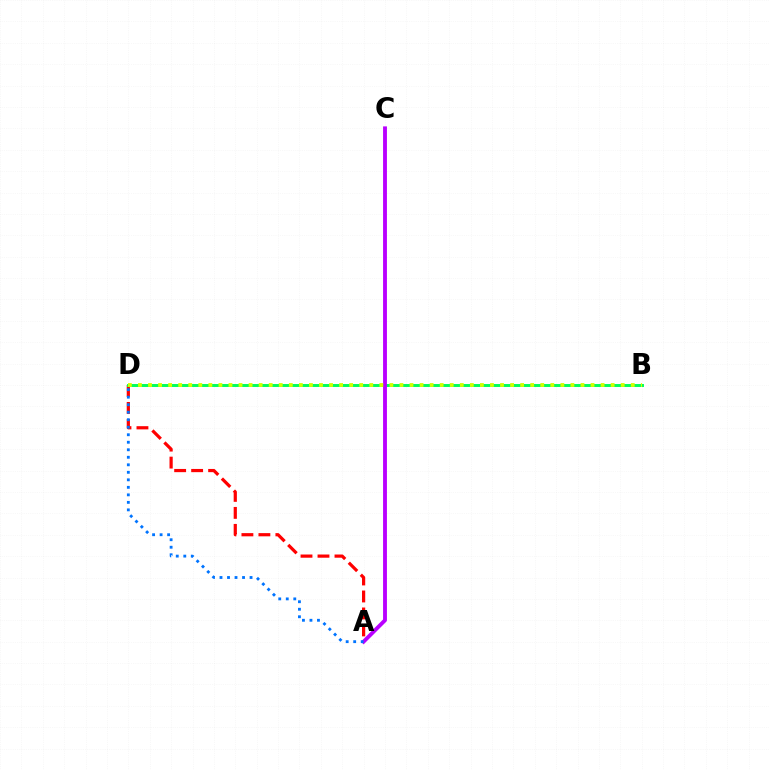{('A', 'D'): [{'color': '#ff0000', 'line_style': 'dashed', 'thickness': 2.31}, {'color': '#0074ff', 'line_style': 'dotted', 'thickness': 2.04}], ('B', 'D'): [{'color': '#00ff5c', 'line_style': 'solid', 'thickness': 2.12}, {'color': '#d1ff00', 'line_style': 'dotted', 'thickness': 2.73}], ('A', 'C'): [{'color': '#b900ff', 'line_style': 'solid', 'thickness': 2.78}]}